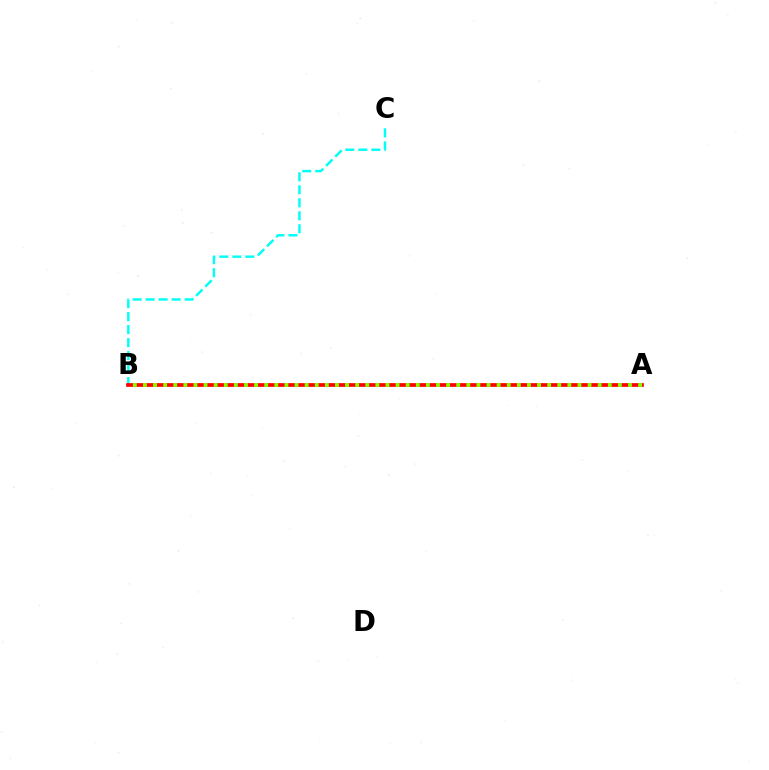{('B', 'C'): [{'color': '#00fff6', 'line_style': 'dashed', 'thickness': 1.77}], ('A', 'B'): [{'color': '#7200ff', 'line_style': 'solid', 'thickness': 1.51}, {'color': '#ff0000', 'line_style': 'solid', 'thickness': 2.66}, {'color': '#84ff00', 'line_style': 'dotted', 'thickness': 2.75}]}